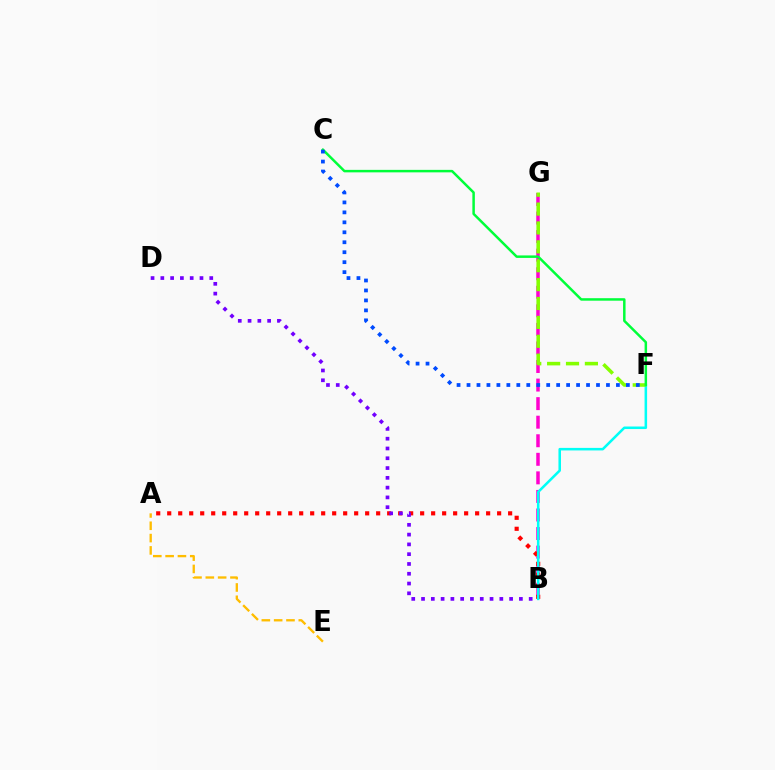{('A', 'E'): [{'color': '#ffbd00', 'line_style': 'dashed', 'thickness': 1.67}], ('B', 'G'): [{'color': '#ff00cf', 'line_style': 'dashed', 'thickness': 2.52}], ('A', 'B'): [{'color': '#ff0000', 'line_style': 'dotted', 'thickness': 2.99}], ('B', 'F'): [{'color': '#00fff6', 'line_style': 'solid', 'thickness': 1.83}], ('F', 'G'): [{'color': '#84ff00', 'line_style': 'dashed', 'thickness': 2.57}], ('C', 'F'): [{'color': '#00ff39', 'line_style': 'solid', 'thickness': 1.79}, {'color': '#004bff', 'line_style': 'dotted', 'thickness': 2.71}], ('B', 'D'): [{'color': '#7200ff', 'line_style': 'dotted', 'thickness': 2.66}]}